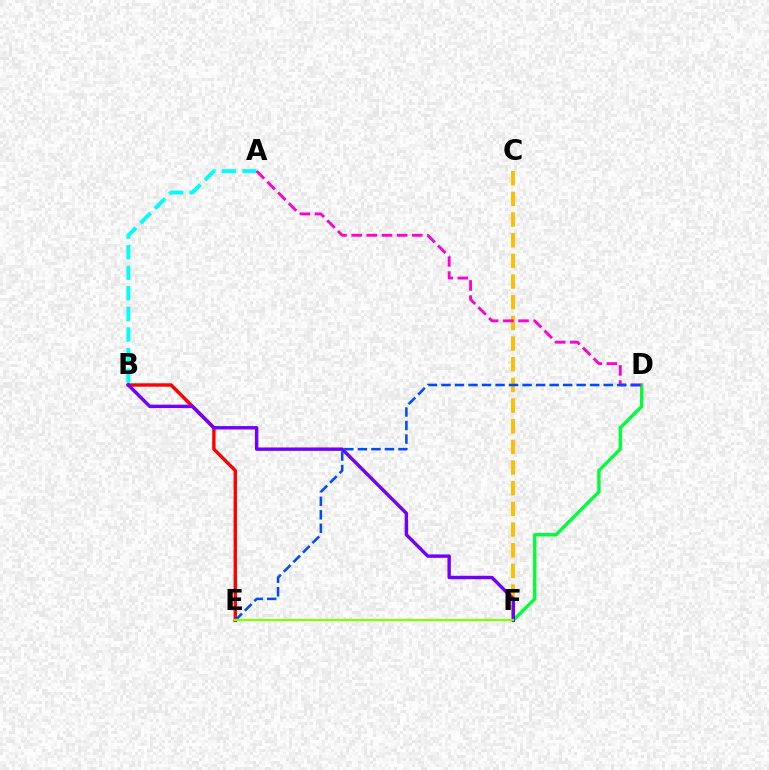{('A', 'B'): [{'color': '#00fff6', 'line_style': 'dashed', 'thickness': 2.8}], ('D', 'F'): [{'color': '#00ff39', 'line_style': 'solid', 'thickness': 2.41}], ('C', 'F'): [{'color': '#ffbd00', 'line_style': 'dashed', 'thickness': 2.81}], ('A', 'D'): [{'color': '#ff00cf', 'line_style': 'dashed', 'thickness': 2.06}], ('B', 'E'): [{'color': '#ff0000', 'line_style': 'solid', 'thickness': 2.44}], ('B', 'F'): [{'color': '#7200ff', 'line_style': 'solid', 'thickness': 2.45}], ('D', 'E'): [{'color': '#004bff', 'line_style': 'dashed', 'thickness': 1.84}], ('E', 'F'): [{'color': '#84ff00', 'line_style': 'solid', 'thickness': 1.59}]}